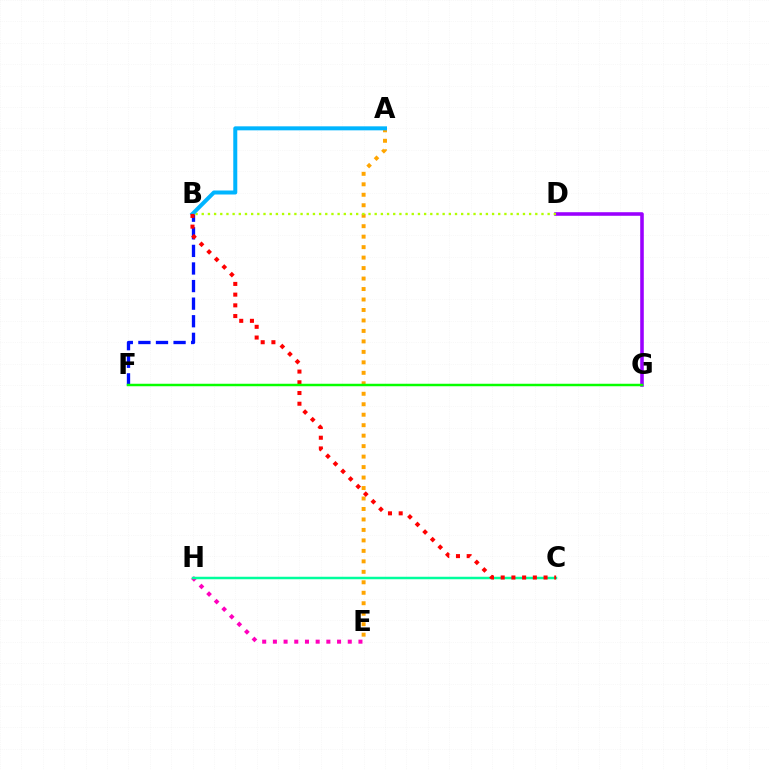{('D', 'G'): [{'color': '#9b00ff', 'line_style': 'solid', 'thickness': 2.57}], ('B', 'F'): [{'color': '#0010ff', 'line_style': 'dashed', 'thickness': 2.39}], ('A', 'E'): [{'color': '#ffa500', 'line_style': 'dotted', 'thickness': 2.85}], ('B', 'D'): [{'color': '#b3ff00', 'line_style': 'dotted', 'thickness': 1.68}], ('E', 'H'): [{'color': '#ff00bd', 'line_style': 'dotted', 'thickness': 2.91}], ('C', 'H'): [{'color': '#00ff9d', 'line_style': 'solid', 'thickness': 1.79}], ('A', 'B'): [{'color': '#00b5ff', 'line_style': 'solid', 'thickness': 2.88}], ('B', 'C'): [{'color': '#ff0000', 'line_style': 'dotted', 'thickness': 2.91}], ('F', 'G'): [{'color': '#08ff00', 'line_style': 'solid', 'thickness': 1.78}]}